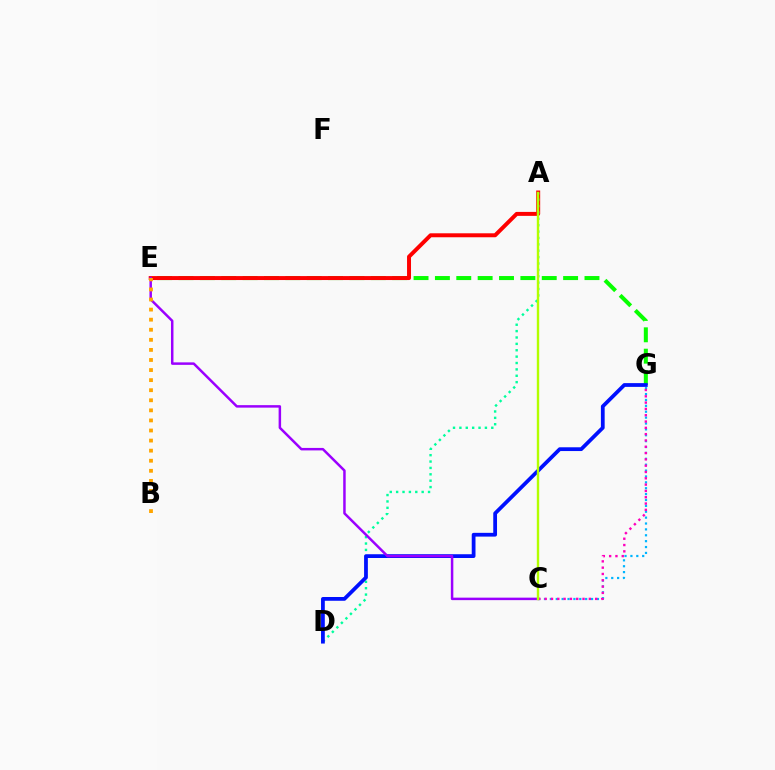{('E', 'G'): [{'color': '#08ff00', 'line_style': 'dashed', 'thickness': 2.9}], ('A', 'E'): [{'color': '#ff0000', 'line_style': 'solid', 'thickness': 2.86}], ('A', 'D'): [{'color': '#00ff9d', 'line_style': 'dotted', 'thickness': 1.73}], ('D', 'G'): [{'color': '#0010ff', 'line_style': 'solid', 'thickness': 2.71}], ('C', 'E'): [{'color': '#9b00ff', 'line_style': 'solid', 'thickness': 1.79}], ('C', 'G'): [{'color': '#00b5ff', 'line_style': 'dotted', 'thickness': 1.6}, {'color': '#ff00bd', 'line_style': 'dotted', 'thickness': 1.71}], ('A', 'C'): [{'color': '#b3ff00', 'line_style': 'solid', 'thickness': 1.73}], ('B', 'E'): [{'color': '#ffa500', 'line_style': 'dotted', 'thickness': 2.74}]}